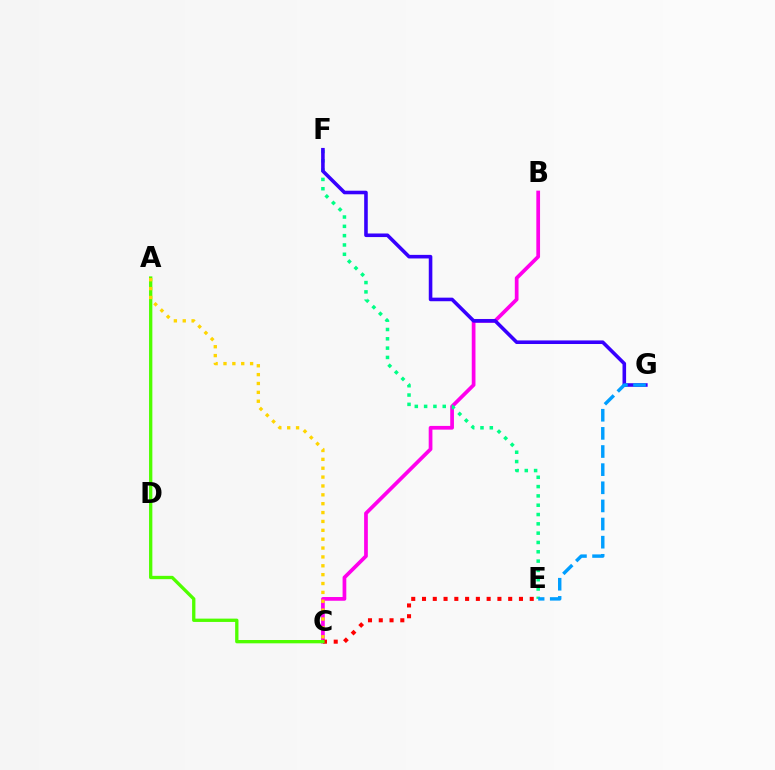{('B', 'C'): [{'color': '#ff00ed', 'line_style': 'solid', 'thickness': 2.68}], ('C', 'E'): [{'color': '#ff0000', 'line_style': 'dotted', 'thickness': 2.93}], ('E', 'F'): [{'color': '#00ff86', 'line_style': 'dotted', 'thickness': 2.53}], ('F', 'G'): [{'color': '#3700ff', 'line_style': 'solid', 'thickness': 2.58}], ('A', 'C'): [{'color': '#4fff00', 'line_style': 'solid', 'thickness': 2.39}, {'color': '#ffd500', 'line_style': 'dotted', 'thickness': 2.41}], ('E', 'G'): [{'color': '#009eff', 'line_style': 'dashed', 'thickness': 2.46}]}